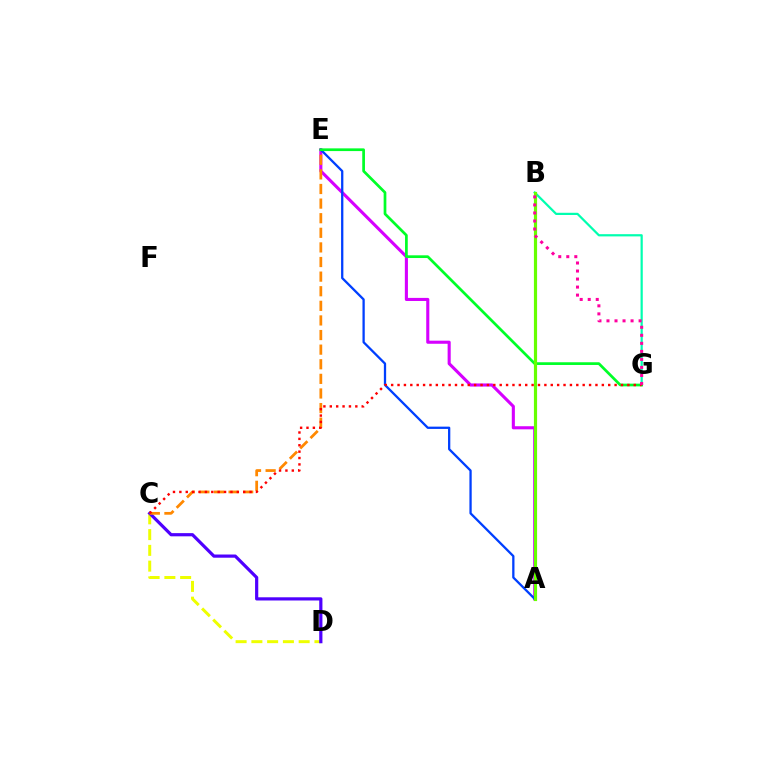{('C', 'D'): [{'color': '#eeff00', 'line_style': 'dashed', 'thickness': 2.14}, {'color': '#4f00ff', 'line_style': 'solid', 'thickness': 2.3}], ('B', 'G'): [{'color': '#00ffaf', 'line_style': 'solid', 'thickness': 1.59}, {'color': '#ff00a0', 'line_style': 'dotted', 'thickness': 2.18}], ('A', 'E'): [{'color': '#d600ff', 'line_style': 'solid', 'thickness': 2.23}, {'color': '#003fff', 'line_style': 'solid', 'thickness': 1.64}], ('C', 'E'): [{'color': '#ff8800', 'line_style': 'dashed', 'thickness': 1.98}], ('A', 'B'): [{'color': '#00c7ff', 'line_style': 'solid', 'thickness': 1.87}, {'color': '#66ff00', 'line_style': 'solid', 'thickness': 2.28}], ('E', 'G'): [{'color': '#00ff27', 'line_style': 'solid', 'thickness': 1.95}], ('C', 'G'): [{'color': '#ff0000', 'line_style': 'dotted', 'thickness': 1.73}]}